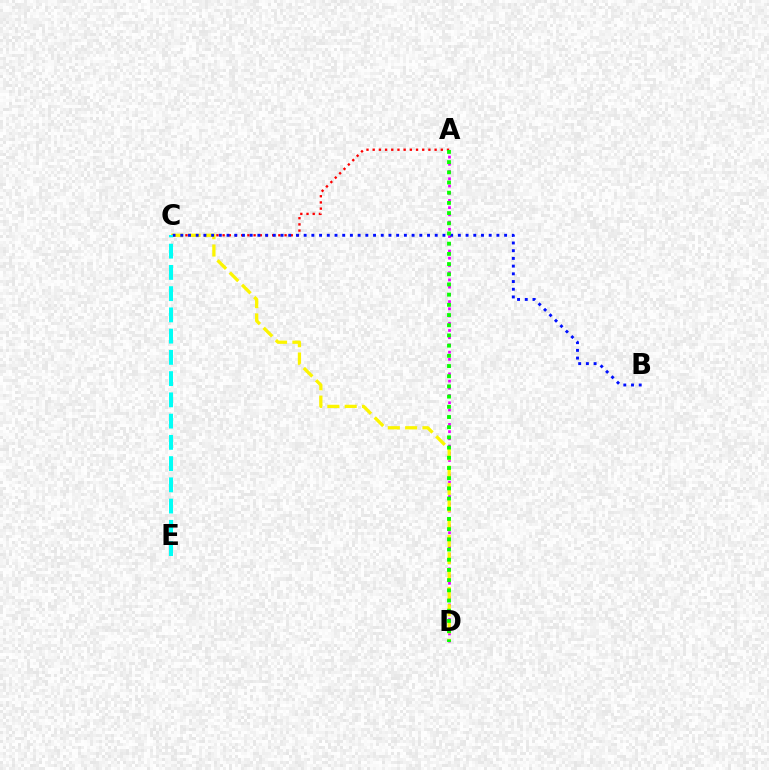{('A', 'D'): [{'color': '#ee00ff', 'line_style': 'dotted', 'thickness': 1.96}, {'color': '#08ff00', 'line_style': 'dotted', 'thickness': 2.77}], ('A', 'C'): [{'color': '#ff0000', 'line_style': 'dotted', 'thickness': 1.68}], ('C', 'D'): [{'color': '#fcf500', 'line_style': 'dashed', 'thickness': 2.35}], ('B', 'C'): [{'color': '#0010ff', 'line_style': 'dotted', 'thickness': 2.09}], ('C', 'E'): [{'color': '#00fff6', 'line_style': 'dashed', 'thickness': 2.89}]}